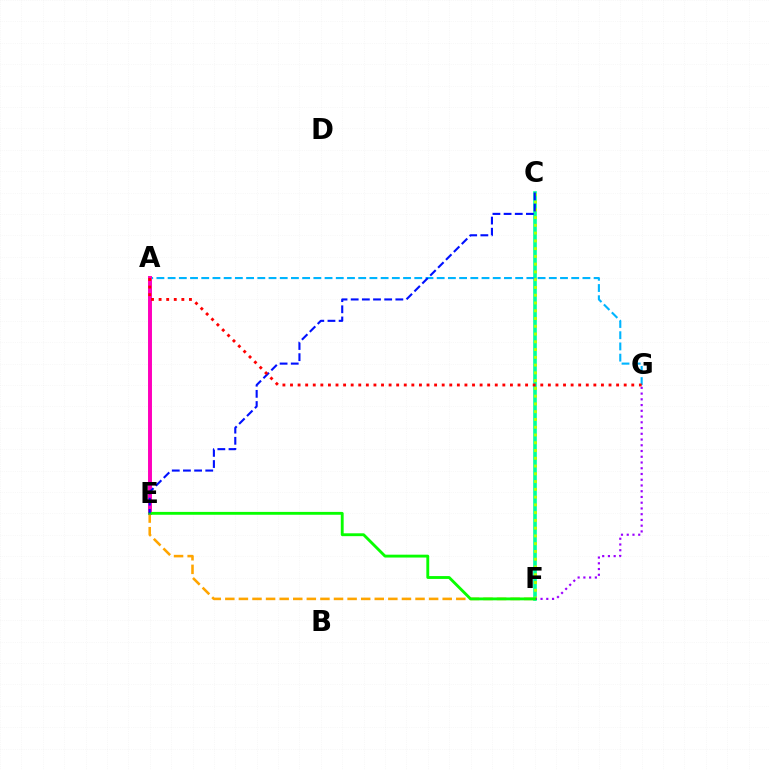{('E', 'F'): [{'color': '#ffa500', 'line_style': 'dashed', 'thickness': 1.85}, {'color': '#08ff00', 'line_style': 'solid', 'thickness': 2.06}], ('C', 'F'): [{'color': '#00ff9d', 'line_style': 'solid', 'thickness': 2.62}, {'color': '#b3ff00', 'line_style': 'dotted', 'thickness': 2.11}], ('A', 'G'): [{'color': '#00b5ff', 'line_style': 'dashed', 'thickness': 1.52}, {'color': '#ff0000', 'line_style': 'dotted', 'thickness': 2.06}], ('A', 'E'): [{'color': '#ff00bd', 'line_style': 'solid', 'thickness': 2.84}], ('F', 'G'): [{'color': '#9b00ff', 'line_style': 'dotted', 'thickness': 1.56}], ('C', 'E'): [{'color': '#0010ff', 'line_style': 'dashed', 'thickness': 1.52}]}